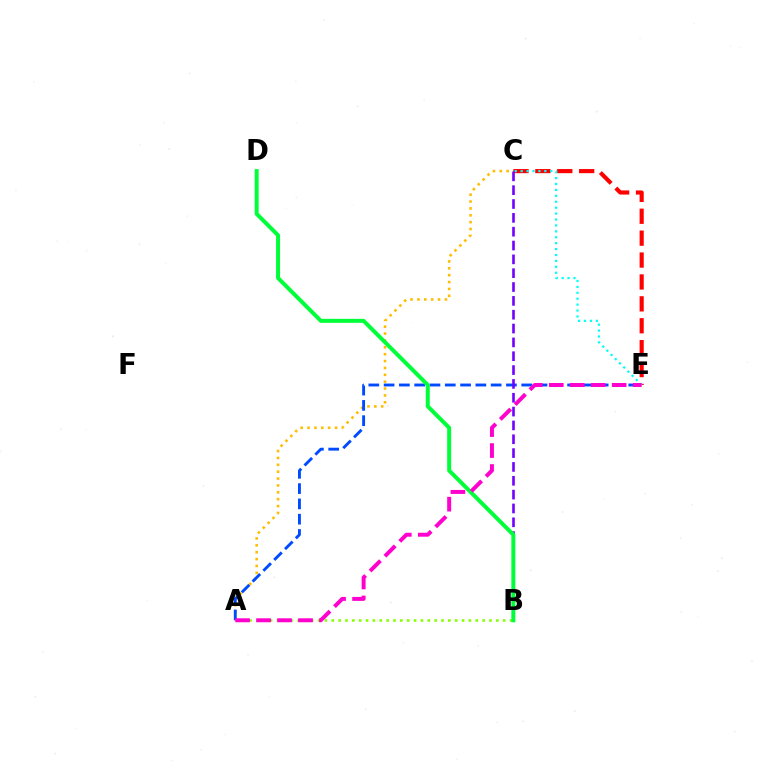{('C', 'E'): [{'color': '#ff0000', 'line_style': 'dashed', 'thickness': 2.98}, {'color': '#00fff6', 'line_style': 'dotted', 'thickness': 1.61}], ('A', 'C'): [{'color': '#ffbd00', 'line_style': 'dotted', 'thickness': 1.87}], ('A', 'E'): [{'color': '#004bff', 'line_style': 'dashed', 'thickness': 2.08}, {'color': '#ff00cf', 'line_style': 'dashed', 'thickness': 2.85}], ('B', 'C'): [{'color': '#7200ff', 'line_style': 'dashed', 'thickness': 1.88}], ('A', 'B'): [{'color': '#84ff00', 'line_style': 'dotted', 'thickness': 1.86}], ('B', 'D'): [{'color': '#00ff39', 'line_style': 'solid', 'thickness': 2.87}]}